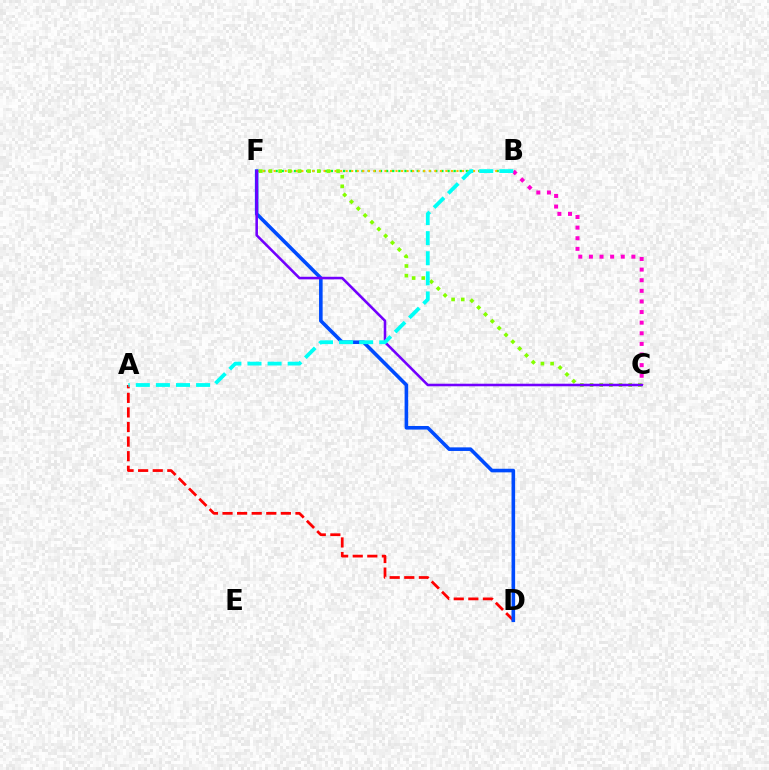{('B', 'F'): [{'color': '#00ff39', 'line_style': 'dotted', 'thickness': 1.67}, {'color': '#ffbd00', 'line_style': 'dotted', 'thickness': 1.51}], ('A', 'D'): [{'color': '#ff0000', 'line_style': 'dashed', 'thickness': 1.98}], ('D', 'F'): [{'color': '#004bff', 'line_style': 'solid', 'thickness': 2.59}], ('C', 'F'): [{'color': '#84ff00', 'line_style': 'dotted', 'thickness': 2.62}, {'color': '#7200ff', 'line_style': 'solid', 'thickness': 1.84}], ('B', 'C'): [{'color': '#ff00cf', 'line_style': 'dotted', 'thickness': 2.88}], ('A', 'B'): [{'color': '#00fff6', 'line_style': 'dashed', 'thickness': 2.73}]}